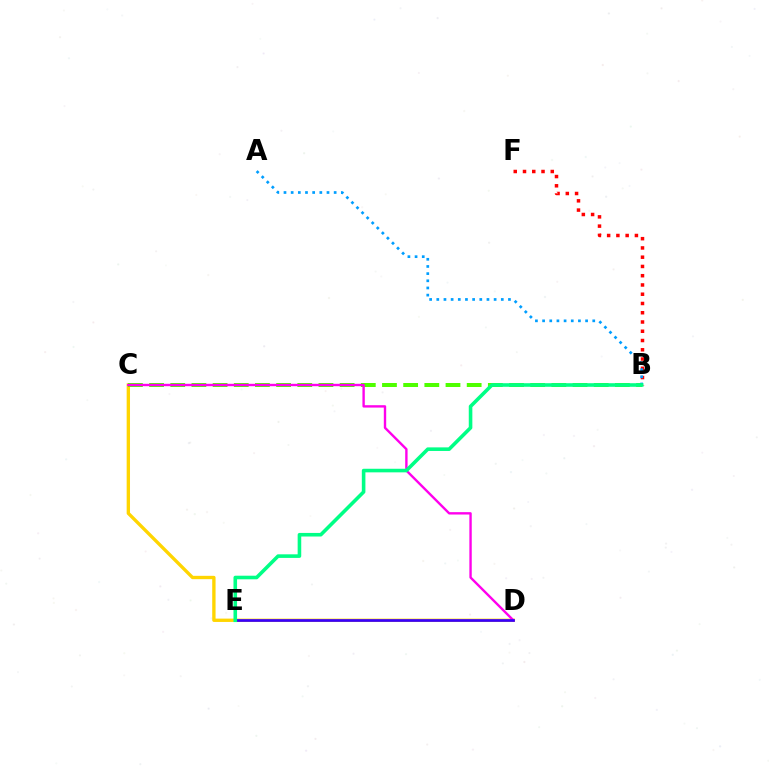{('B', 'F'): [{'color': '#ff0000', 'line_style': 'dotted', 'thickness': 2.52}], ('C', 'D'): [{'color': '#ffd500', 'line_style': 'solid', 'thickness': 2.41}, {'color': '#ff00ed', 'line_style': 'solid', 'thickness': 1.71}], ('B', 'C'): [{'color': '#4fff00', 'line_style': 'dashed', 'thickness': 2.88}], ('A', 'B'): [{'color': '#009eff', 'line_style': 'dotted', 'thickness': 1.95}], ('D', 'E'): [{'color': '#3700ff', 'line_style': 'solid', 'thickness': 1.95}], ('B', 'E'): [{'color': '#00ff86', 'line_style': 'solid', 'thickness': 2.58}]}